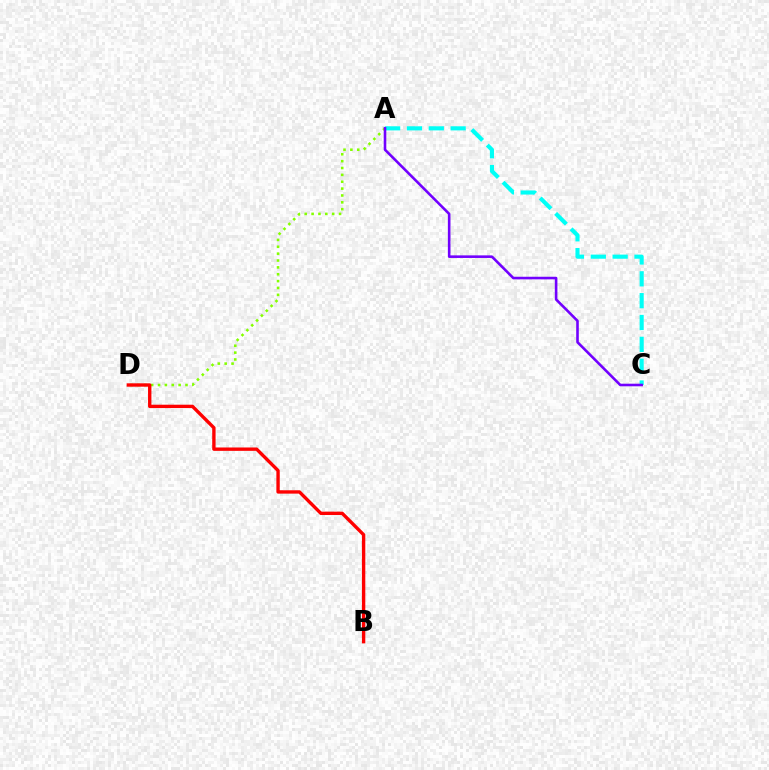{('A', 'D'): [{'color': '#84ff00', 'line_style': 'dotted', 'thickness': 1.86}], ('A', 'C'): [{'color': '#00fff6', 'line_style': 'dashed', 'thickness': 2.97}, {'color': '#7200ff', 'line_style': 'solid', 'thickness': 1.87}], ('B', 'D'): [{'color': '#ff0000', 'line_style': 'solid', 'thickness': 2.42}]}